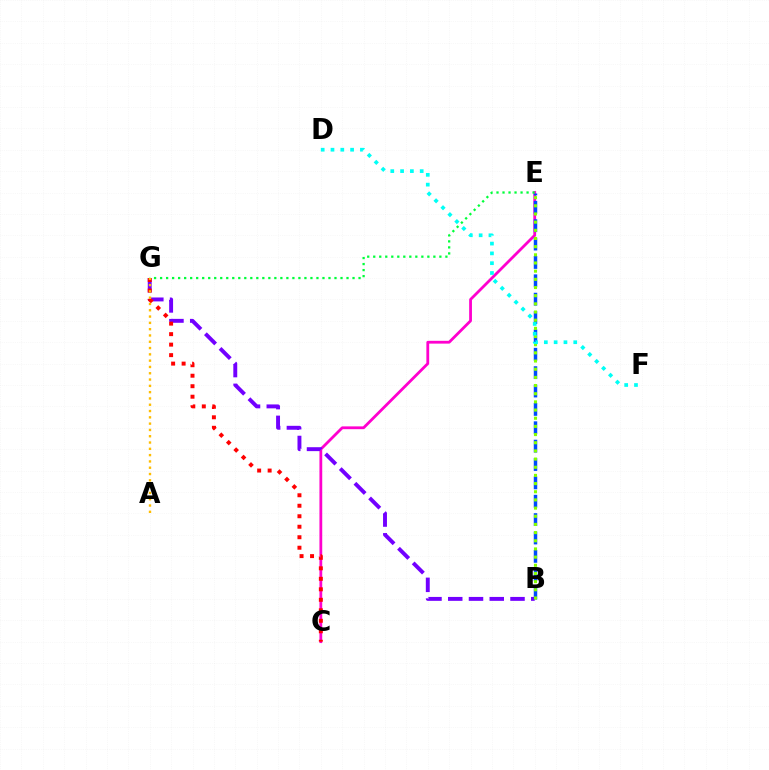{('C', 'E'): [{'color': '#ff00cf', 'line_style': 'solid', 'thickness': 2.01}], ('B', 'G'): [{'color': '#7200ff', 'line_style': 'dashed', 'thickness': 2.82}], ('B', 'E'): [{'color': '#004bff', 'line_style': 'dashed', 'thickness': 2.5}, {'color': '#84ff00', 'line_style': 'dotted', 'thickness': 2.22}], ('C', 'G'): [{'color': '#ff0000', 'line_style': 'dotted', 'thickness': 2.85}], ('E', 'G'): [{'color': '#00ff39', 'line_style': 'dotted', 'thickness': 1.63}], ('D', 'F'): [{'color': '#00fff6', 'line_style': 'dotted', 'thickness': 2.66}], ('A', 'G'): [{'color': '#ffbd00', 'line_style': 'dotted', 'thickness': 1.71}]}